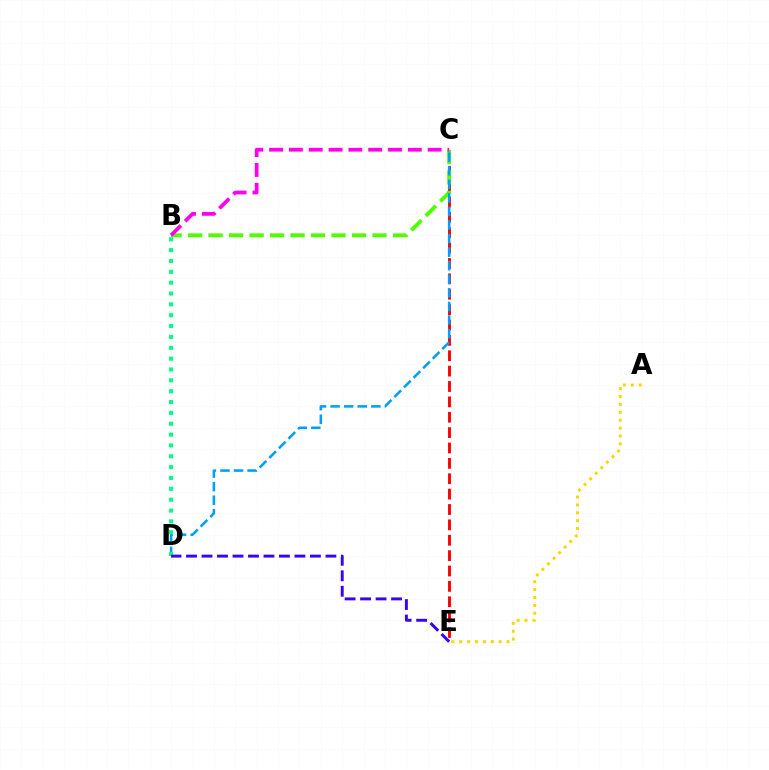{('A', 'E'): [{'color': '#ffd500', 'line_style': 'dotted', 'thickness': 2.14}], ('C', 'E'): [{'color': '#ff0000', 'line_style': 'dashed', 'thickness': 2.09}], ('B', 'C'): [{'color': '#4fff00', 'line_style': 'dashed', 'thickness': 2.78}, {'color': '#ff00ed', 'line_style': 'dashed', 'thickness': 2.69}], ('C', 'D'): [{'color': '#009eff', 'line_style': 'dashed', 'thickness': 1.84}], ('B', 'D'): [{'color': '#00ff86', 'line_style': 'dotted', 'thickness': 2.95}], ('D', 'E'): [{'color': '#3700ff', 'line_style': 'dashed', 'thickness': 2.1}]}